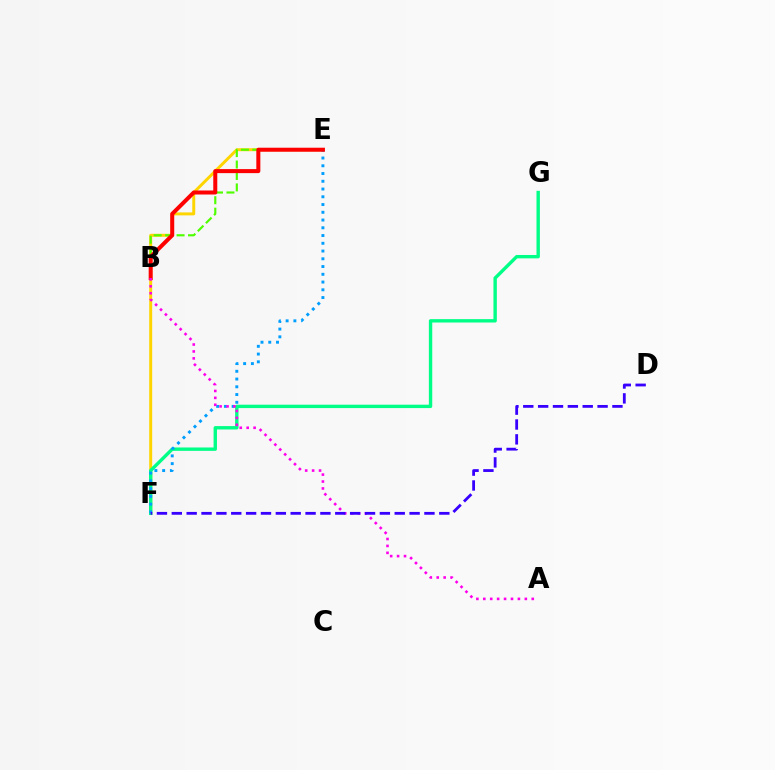{('E', 'F'): [{'color': '#ffd500', 'line_style': 'solid', 'thickness': 2.13}, {'color': '#009eff', 'line_style': 'dotted', 'thickness': 2.11}], ('F', 'G'): [{'color': '#00ff86', 'line_style': 'solid', 'thickness': 2.44}], ('B', 'E'): [{'color': '#4fff00', 'line_style': 'dashed', 'thickness': 1.55}, {'color': '#ff0000', 'line_style': 'solid', 'thickness': 2.89}], ('A', 'B'): [{'color': '#ff00ed', 'line_style': 'dotted', 'thickness': 1.88}], ('D', 'F'): [{'color': '#3700ff', 'line_style': 'dashed', 'thickness': 2.02}]}